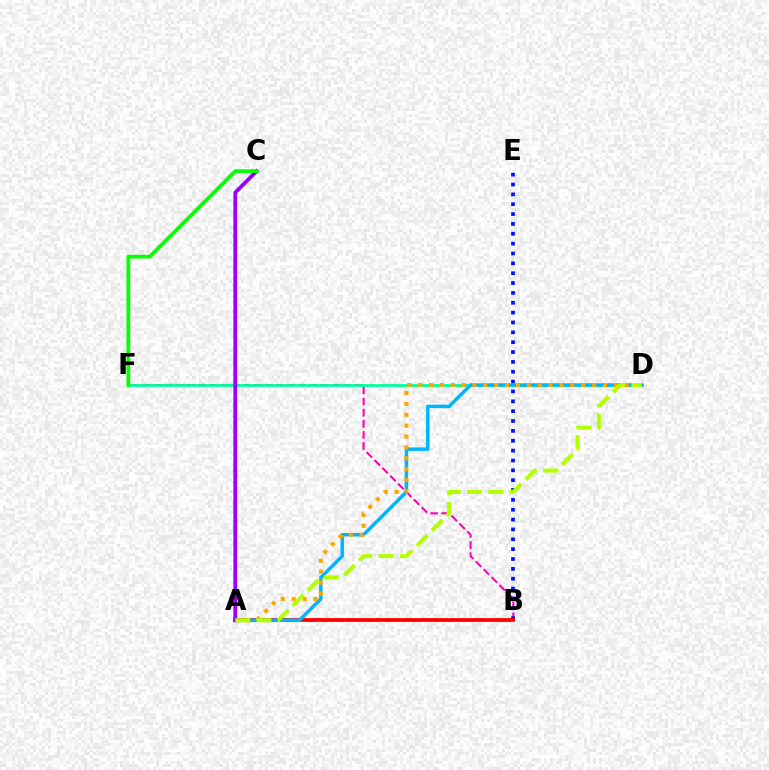{('B', 'F'): [{'color': '#ff00bd', 'line_style': 'dashed', 'thickness': 1.51}], ('B', 'E'): [{'color': '#0010ff', 'line_style': 'dotted', 'thickness': 2.68}], ('A', 'B'): [{'color': '#ff0000', 'line_style': 'solid', 'thickness': 2.72}], ('D', 'F'): [{'color': '#00ff9d', 'line_style': 'solid', 'thickness': 2.0}], ('A', 'D'): [{'color': '#00b5ff', 'line_style': 'solid', 'thickness': 2.5}, {'color': '#ffa500', 'line_style': 'dotted', 'thickness': 2.95}, {'color': '#b3ff00', 'line_style': 'dashed', 'thickness': 2.89}], ('A', 'C'): [{'color': '#9b00ff', 'line_style': 'solid', 'thickness': 2.74}], ('C', 'F'): [{'color': '#08ff00', 'line_style': 'solid', 'thickness': 2.69}]}